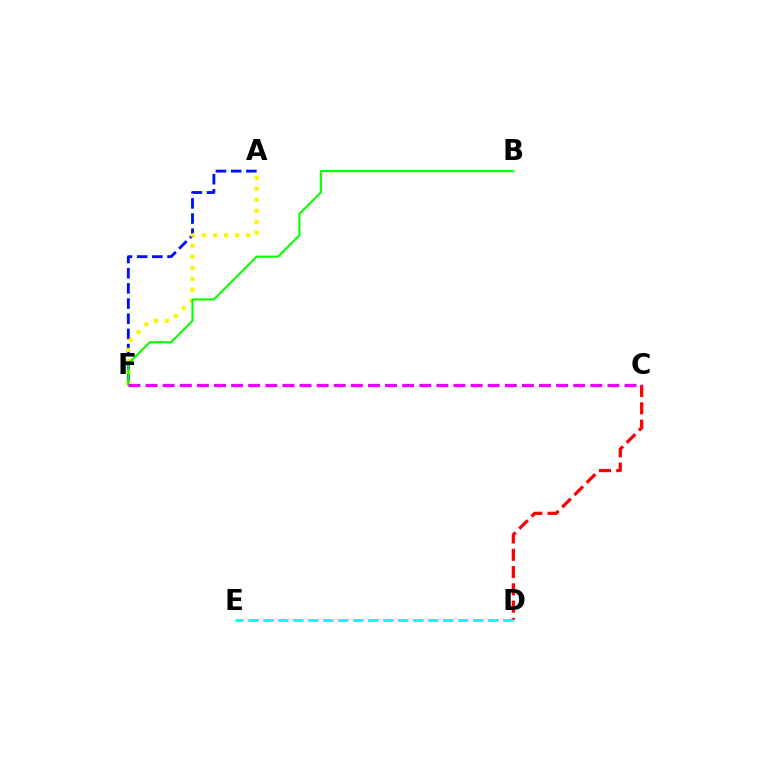{('A', 'F'): [{'color': '#0010ff', 'line_style': 'dashed', 'thickness': 2.06}, {'color': '#fcf500', 'line_style': 'dotted', 'thickness': 2.99}], ('C', 'D'): [{'color': '#ff0000', 'line_style': 'dashed', 'thickness': 2.35}], ('B', 'F'): [{'color': '#08ff00', 'line_style': 'solid', 'thickness': 1.54}], ('C', 'F'): [{'color': '#ee00ff', 'line_style': 'dashed', 'thickness': 2.32}], ('D', 'E'): [{'color': '#00fff6', 'line_style': 'dashed', 'thickness': 2.04}]}